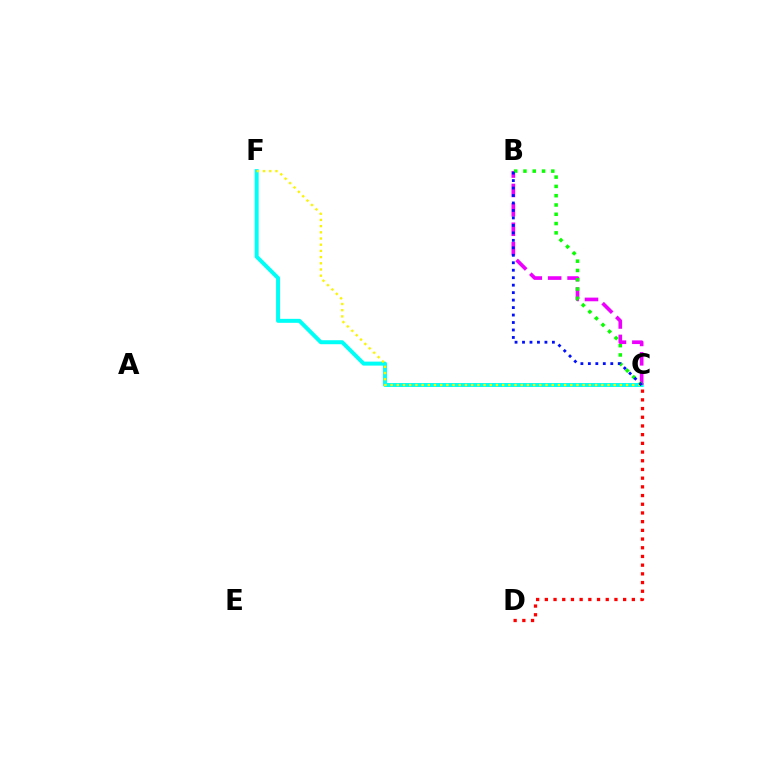{('C', 'F'): [{'color': '#00fff6', 'line_style': 'solid', 'thickness': 2.87}, {'color': '#fcf500', 'line_style': 'dotted', 'thickness': 1.68}], ('B', 'C'): [{'color': '#ee00ff', 'line_style': 'dashed', 'thickness': 2.64}, {'color': '#08ff00', 'line_style': 'dotted', 'thickness': 2.52}, {'color': '#0010ff', 'line_style': 'dotted', 'thickness': 2.03}], ('C', 'D'): [{'color': '#ff0000', 'line_style': 'dotted', 'thickness': 2.36}]}